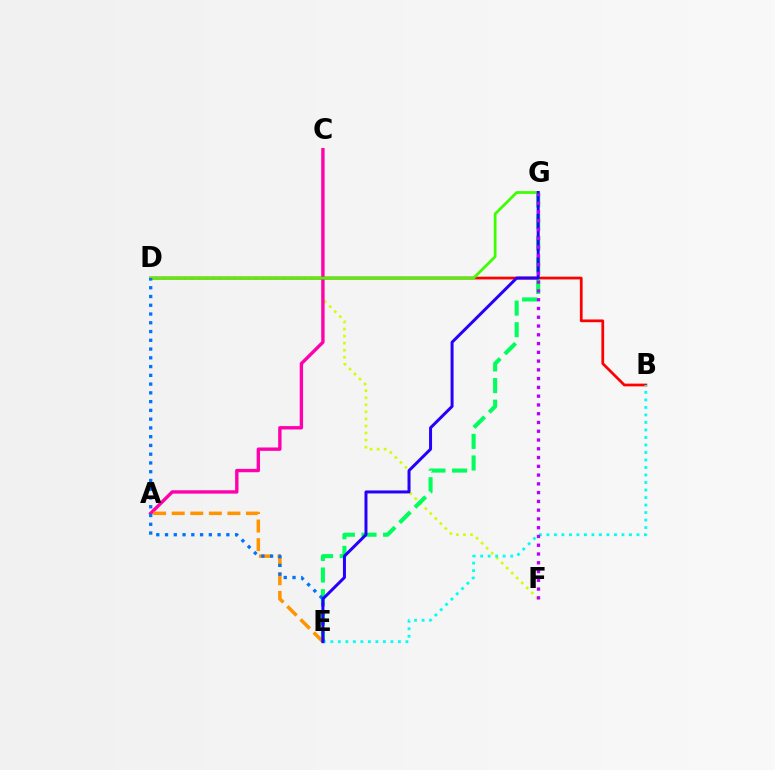{('D', 'F'): [{'color': '#d1ff00', 'line_style': 'dotted', 'thickness': 1.92}], ('B', 'D'): [{'color': '#ff0000', 'line_style': 'solid', 'thickness': 1.97}], ('E', 'G'): [{'color': '#00ff5c', 'line_style': 'dashed', 'thickness': 2.93}, {'color': '#2500ff', 'line_style': 'solid', 'thickness': 2.15}], ('A', 'C'): [{'color': '#ff00ac', 'line_style': 'solid', 'thickness': 2.43}], ('B', 'E'): [{'color': '#00fff6', 'line_style': 'dotted', 'thickness': 2.04}], ('A', 'E'): [{'color': '#ff9400', 'line_style': 'dashed', 'thickness': 2.52}], ('D', 'G'): [{'color': '#3dff00', 'line_style': 'solid', 'thickness': 1.99}], ('D', 'E'): [{'color': '#0074ff', 'line_style': 'dotted', 'thickness': 2.38}], ('F', 'G'): [{'color': '#b900ff', 'line_style': 'dotted', 'thickness': 2.38}]}